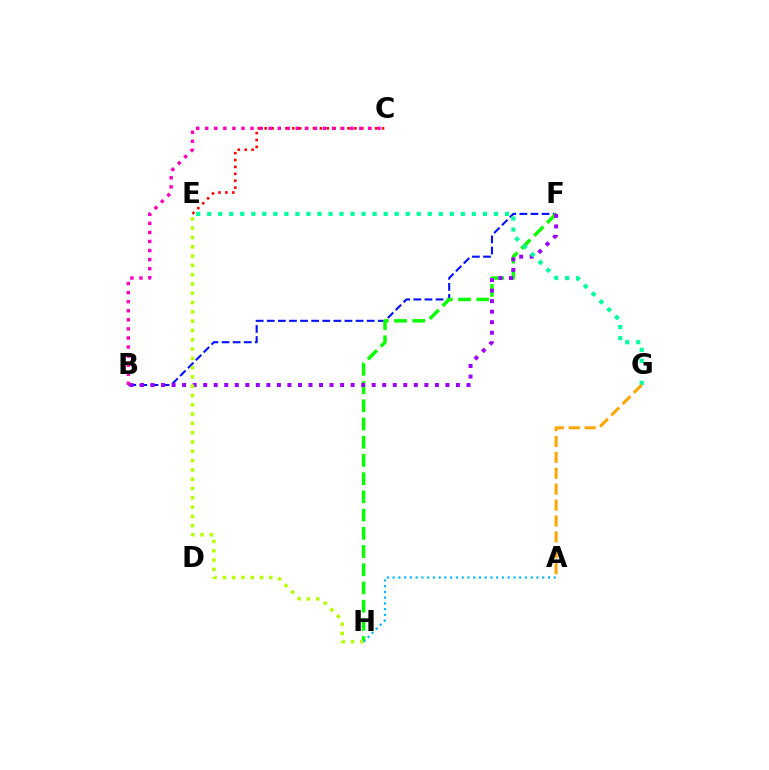{('C', 'E'): [{'color': '#ff0000', 'line_style': 'dotted', 'thickness': 1.87}], ('B', 'F'): [{'color': '#0010ff', 'line_style': 'dashed', 'thickness': 1.51}, {'color': '#9b00ff', 'line_style': 'dotted', 'thickness': 2.86}], ('F', 'H'): [{'color': '#08ff00', 'line_style': 'dashed', 'thickness': 2.47}], ('B', 'C'): [{'color': '#ff00bd', 'line_style': 'dotted', 'thickness': 2.46}], ('E', 'H'): [{'color': '#b3ff00', 'line_style': 'dotted', 'thickness': 2.53}], ('A', 'H'): [{'color': '#00b5ff', 'line_style': 'dotted', 'thickness': 1.56}], ('E', 'G'): [{'color': '#00ff9d', 'line_style': 'dotted', 'thickness': 3.0}], ('A', 'G'): [{'color': '#ffa500', 'line_style': 'dashed', 'thickness': 2.16}]}